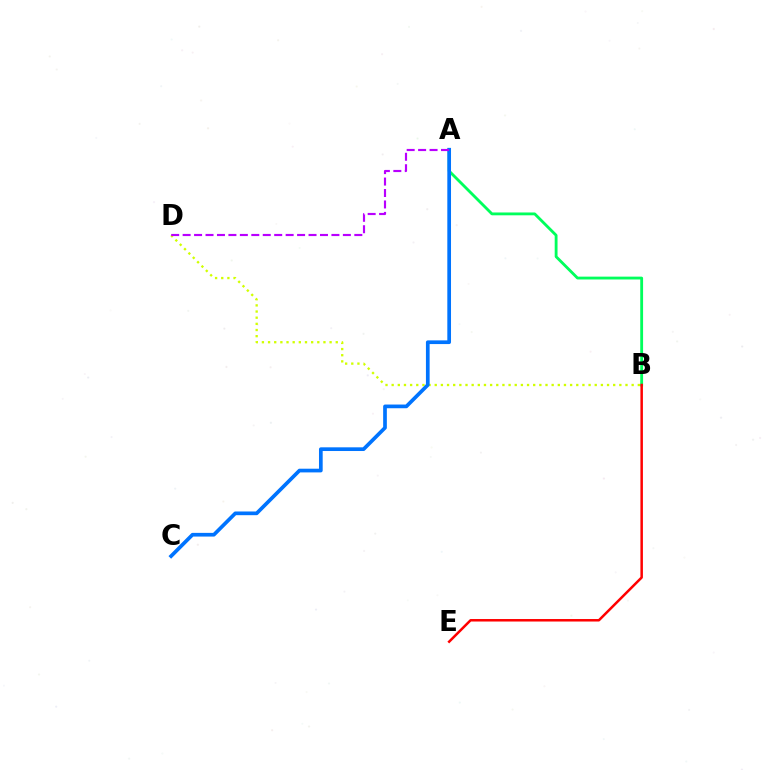{('B', 'D'): [{'color': '#d1ff00', 'line_style': 'dotted', 'thickness': 1.67}], ('A', 'B'): [{'color': '#00ff5c', 'line_style': 'solid', 'thickness': 2.04}], ('B', 'E'): [{'color': '#ff0000', 'line_style': 'solid', 'thickness': 1.8}], ('A', 'C'): [{'color': '#0074ff', 'line_style': 'solid', 'thickness': 2.66}], ('A', 'D'): [{'color': '#b900ff', 'line_style': 'dashed', 'thickness': 1.55}]}